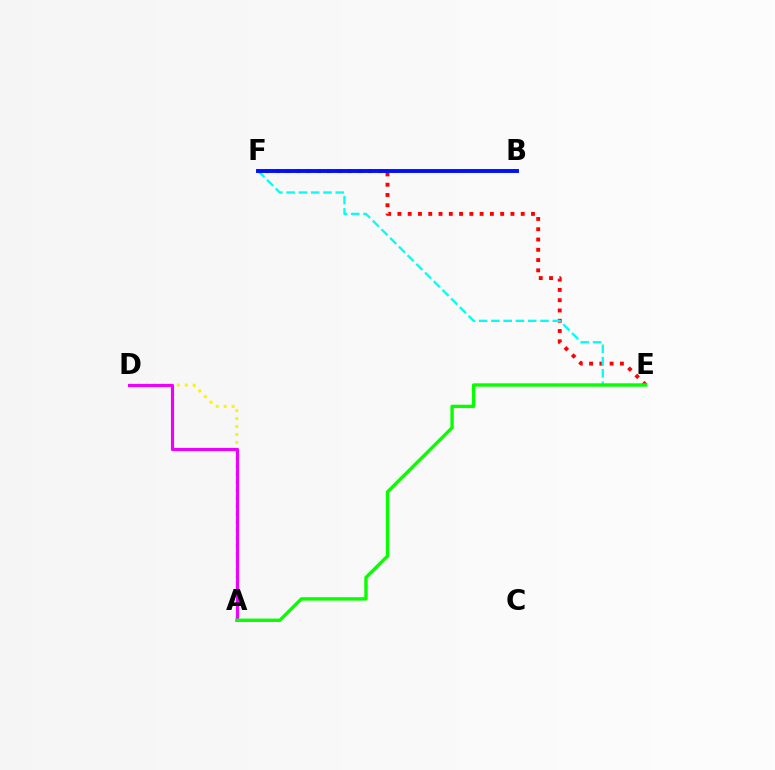{('E', 'F'): [{'color': '#ff0000', 'line_style': 'dotted', 'thickness': 2.79}, {'color': '#00fff6', 'line_style': 'dashed', 'thickness': 1.67}], ('A', 'D'): [{'color': '#fcf500', 'line_style': 'dotted', 'thickness': 2.16}, {'color': '#ee00ff', 'line_style': 'solid', 'thickness': 2.27}], ('B', 'F'): [{'color': '#0010ff', 'line_style': 'solid', 'thickness': 2.82}], ('A', 'E'): [{'color': '#08ff00', 'line_style': 'solid', 'thickness': 2.43}]}